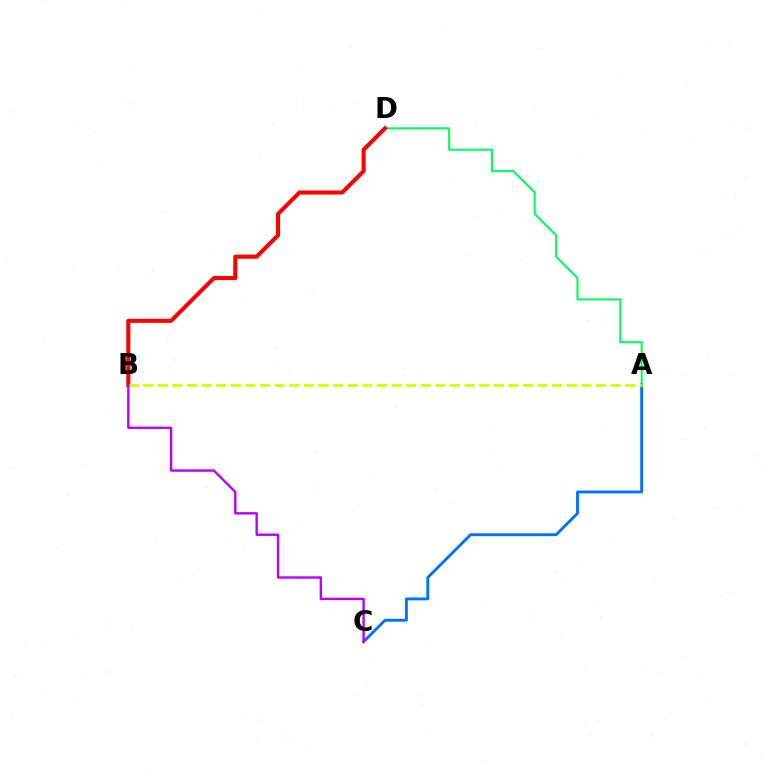{('A', 'D'): [{'color': '#00ff5c', 'line_style': 'solid', 'thickness': 1.51}], ('B', 'D'): [{'color': '#ff0000', 'line_style': 'solid', 'thickness': 2.94}], ('A', 'C'): [{'color': '#0074ff', 'line_style': 'solid', 'thickness': 2.09}], ('A', 'B'): [{'color': '#d1ff00', 'line_style': 'dashed', 'thickness': 1.98}], ('B', 'C'): [{'color': '#b900ff', 'line_style': 'solid', 'thickness': 1.73}]}